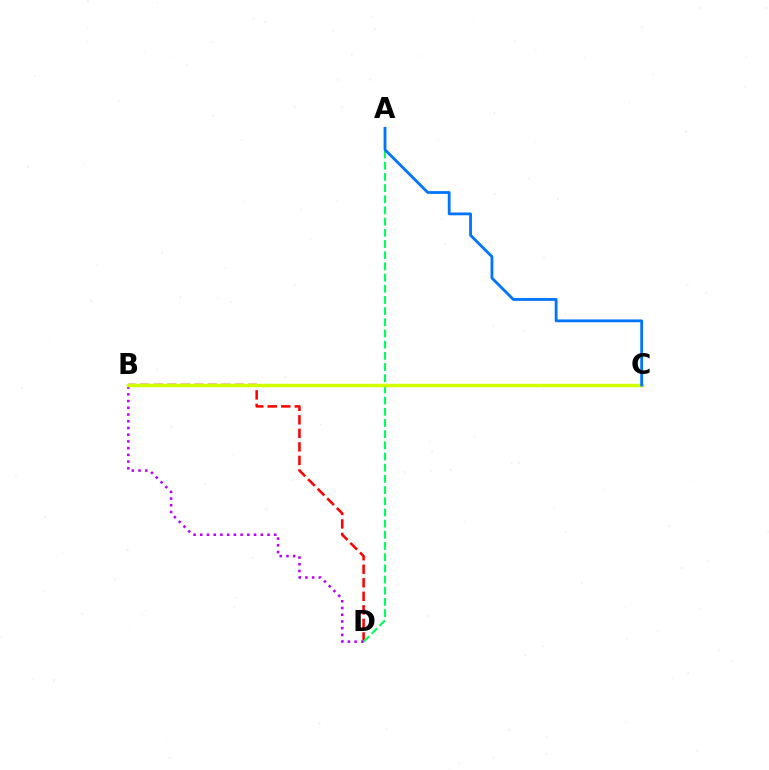{('B', 'D'): [{'color': '#ff0000', 'line_style': 'dashed', 'thickness': 1.84}, {'color': '#b900ff', 'line_style': 'dotted', 'thickness': 1.83}], ('A', 'D'): [{'color': '#00ff5c', 'line_style': 'dashed', 'thickness': 1.52}], ('B', 'C'): [{'color': '#d1ff00', 'line_style': 'solid', 'thickness': 2.49}], ('A', 'C'): [{'color': '#0074ff', 'line_style': 'solid', 'thickness': 2.02}]}